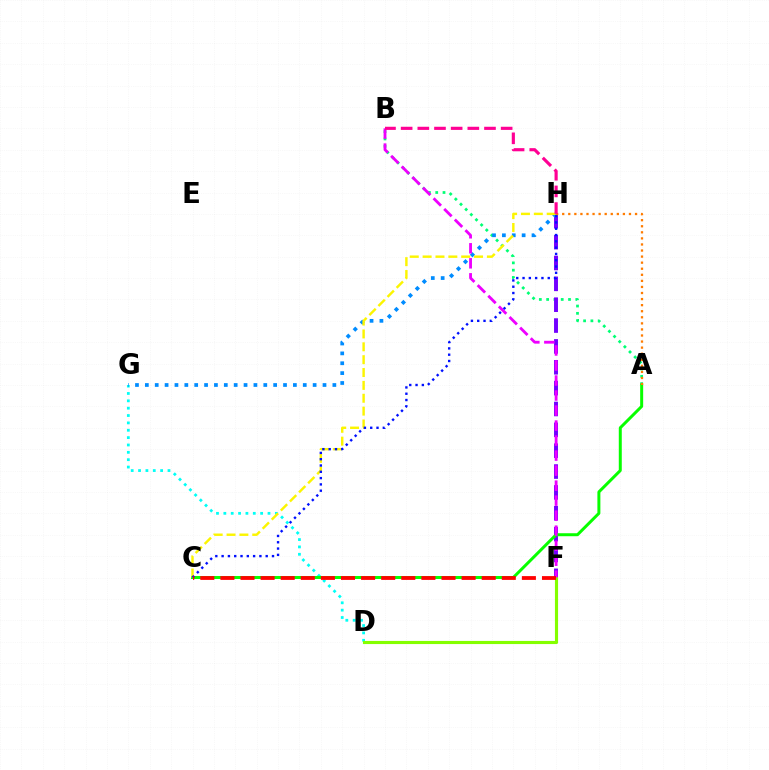{('A', 'B'): [{'color': '#00ff74', 'line_style': 'dotted', 'thickness': 1.98}], ('D', 'G'): [{'color': '#00fff6', 'line_style': 'dotted', 'thickness': 2.0}], ('F', 'H'): [{'color': '#7200ff', 'line_style': 'dashed', 'thickness': 2.83}], ('A', 'C'): [{'color': '#08ff00', 'line_style': 'solid', 'thickness': 2.15}], ('G', 'H'): [{'color': '#008cff', 'line_style': 'dotted', 'thickness': 2.68}], ('C', 'H'): [{'color': '#fcf500', 'line_style': 'dashed', 'thickness': 1.75}, {'color': '#0010ff', 'line_style': 'dotted', 'thickness': 1.71}], ('D', 'F'): [{'color': '#84ff00', 'line_style': 'solid', 'thickness': 2.25}], ('B', 'F'): [{'color': '#ee00ff', 'line_style': 'dashed', 'thickness': 2.04}], ('A', 'H'): [{'color': '#ff7c00', 'line_style': 'dotted', 'thickness': 1.65}], ('C', 'F'): [{'color': '#ff0000', 'line_style': 'dashed', 'thickness': 2.73}], ('B', 'H'): [{'color': '#ff0094', 'line_style': 'dashed', 'thickness': 2.26}]}